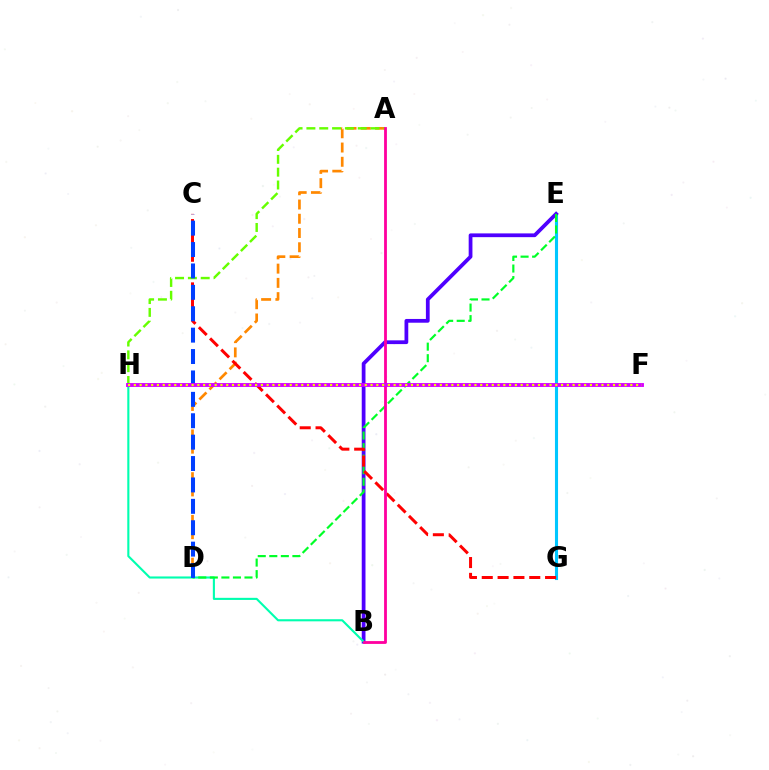{('A', 'D'): [{'color': '#ff8800', 'line_style': 'dashed', 'thickness': 1.94}], ('A', 'H'): [{'color': '#66ff00', 'line_style': 'dashed', 'thickness': 1.74}], ('E', 'G'): [{'color': '#00c7ff', 'line_style': 'solid', 'thickness': 2.22}], ('B', 'E'): [{'color': '#4f00ff', 'line_style': 'solid', 'thickness': 2.71}], ('B', 'H'): [{'color': '#00ffaf', 'line_style': 'solid', 'thickness': 1.52}], ('D', 'E'): [{'color': '#00ff27', 'line_style': 'dashed', 'thickness': 1.57}], ('C', 'G'): [{'color': '#ff0000', 'line_style': 'dashed', 'thickness': 2.15}], ('A', 'B'): [{'color': '#ff00a0', 'line_style': 'solid', 'thickness': 2.02}], ('C', 'D'): [{'color': '#003fff', 'line_style': 'dashed', 'thickness': 2.91}], ('F', 'H'): [{'color': '#d600ff', 'line_style': 'solid', 'thickness': 2.78}, {'color': '#eeff00', 'line_style': 'dotted', 'thickness': 1.57}]}